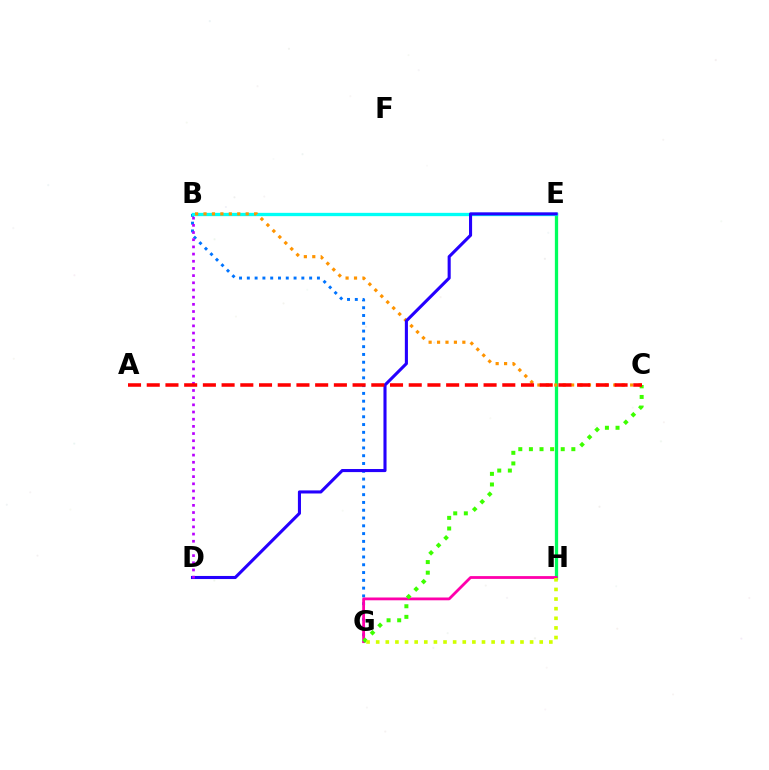{('B', 'G'): [{'color': '#0074ff', 'line_style': 'dotted', 'thickness': 2.12}], ('E', 'H'): [{'color': '#00ff5c', 'line_style': 'solid', 'thickness': 2.36}], ('B', 'E'): [{'color': '#00fff6', 'line_style': 'solid', 'thickness': 2.39}], ('G', 'H'): [{'color': '#ff00ac', 'line_style': 'solid', 'thickness': 2.01}, {'color': '#d1ff00', 'line_style': 'dotted', 'thickness': 2.61}], ('B', 'C'): [{'color': '#ff9400', 'line_style': 'dotted', 'thickness': 2.29}], ('D', 'E'): [{'color': '#2500ff', 'line_style': 'solid', 'thickness': 2.22}], ('C', 'G'): [{'color': '#3dff00', 'line_style': 'dotted', 'thickness': 2.88}], ('B', 'D'): [{'color': '#b900ff', 'line_style': 'dotted', 'thickness': 1.95}], ('A', 'C'): [{'color': '#ff0000', 'line_style': 'dashed', 'thickness': 2.54}]}